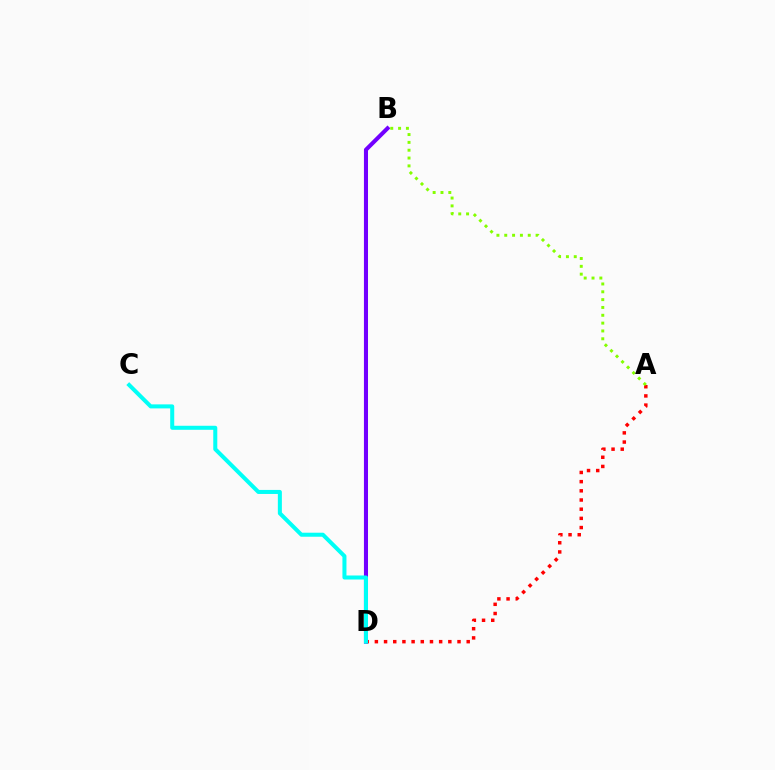{('A', 'D'): [{'color': '#ff0000', 'line_style': 'dotted', 'thickness': 2.49}], ('B', 'D'): [{'color': '#7200ff', 'line_style': 'solid', 'thickness': 2.93}], ('A', 'B'): [{'color': '#84ff00', 'line_style': 'dotted', 'thickness': 2.13}], ('C', 'D'): [{'color': '#00fff6', 'line_style': 'solid', 'thickness': 2.9}]}